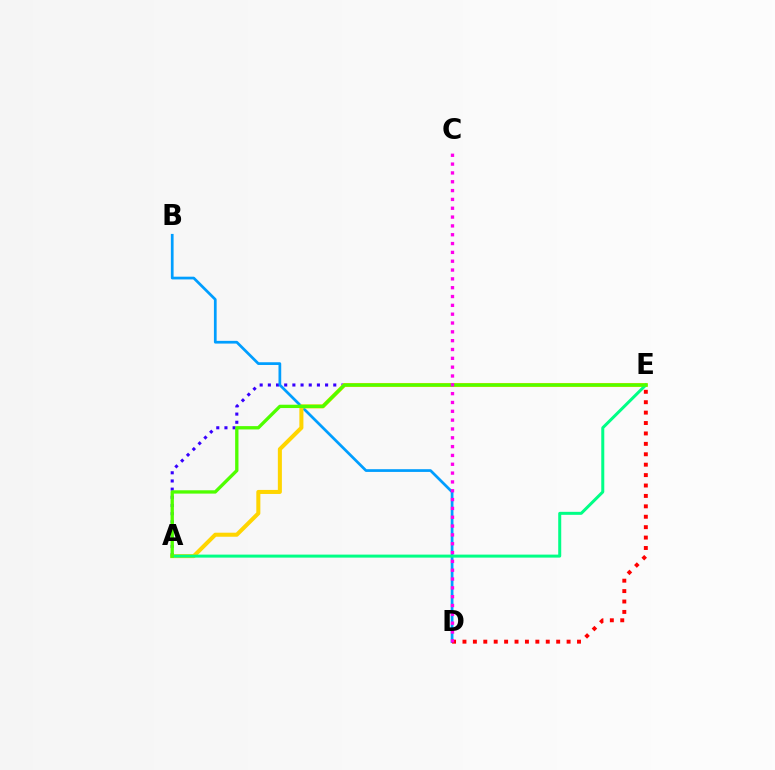{('A', 'E'): [{'color': '#3700ff', 'line_style': 'dotted', 'thickness': 2.22}, {'color': '#ffd500', 'line_style': 'solid', 'thickness': 2.91}, {'color': '#00ff86', 'line_style': 'solid', 'thickness': 2.16}, {'color': '#4fff00', 'line_style': 'solid', 'thickness': 2.39}], ('B', 'D'): [{'color': '#009eff', 'line_style': 'solid', 'thickness': 1.96}], ('D', 'E'): [{'color': '#ff0000', 'line_style': 'dotted', 'thickness': 2.83}], ('C', 'D'): [{'color': '#ff00ed', 'line_style': 'dotted', 'thickness': 2.4}]}